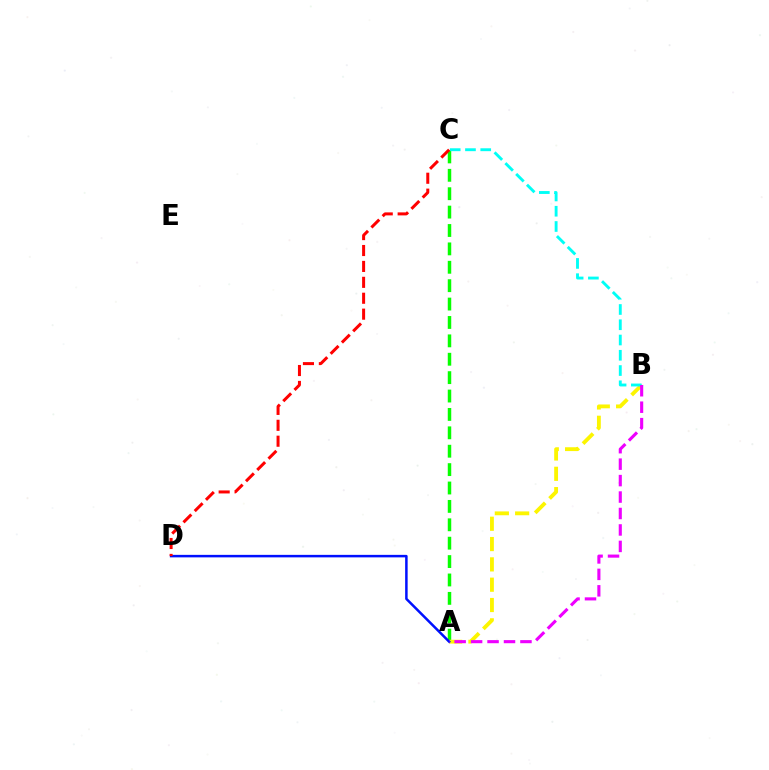{('A', 'C'): [{'color': '#08ff00', 'line_style': 'dashed', 'thickness': 2.5}], ('A', 'B'): [{'color': '#fcf500', 'line_style': 'dashed', 'thickness': 2.76}, {'color': '#ee00ff', 'line_style': 'dashed', 'thickness': 2.24}], ('B', 'C'): [{'color': '#00fff6', 'line_style': 'dashed', 'thickness': 2.07}], ('A', 'D'): [{'color': '#0010ff', 'line_style': 'solid', 'thickness': 1.8}], ('C', 'D'): [{'color': '#ff0000', 'line_style': 'dashed', 'thickness': 2.16}]}